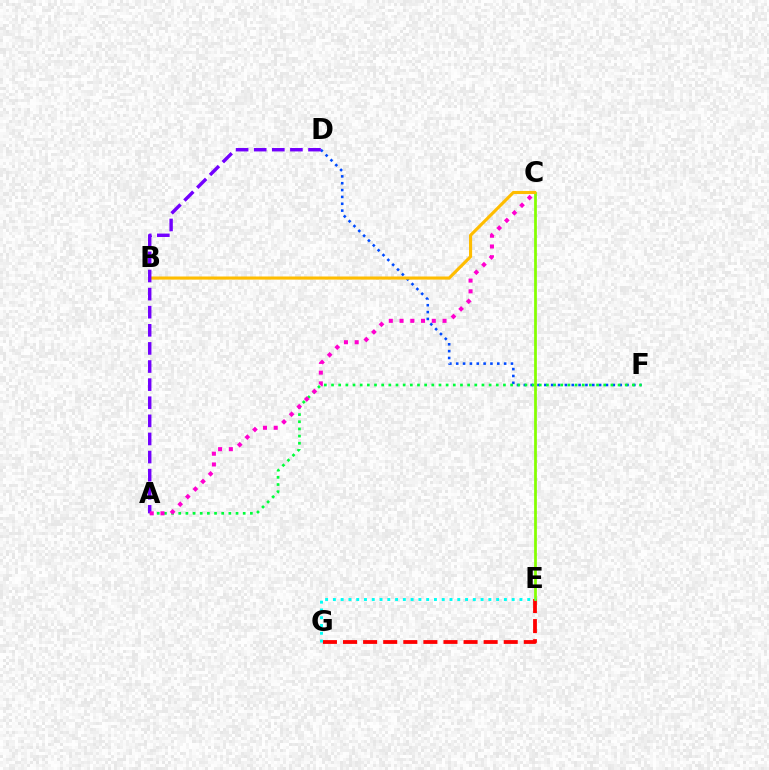{('D', 'F'): [{'color': '#004bff', 'line_style': 'dotted', 'thickness': 1.86}], ('E', 'G'): [{'color': '#ff0000', 'line_style': 'dashed', 'thickness': 2.73}, {'color': '#00fff6', 'line_style': 'dotted', 'thickness': 2.11}], ('A', 'F'): [{'color': '#00ff39', 'line_style': 'dotted', 'thickness': 1.95}], ('C', 'E'): [{'color': '#84ff00', 'line_style': 'solid', 'thickness': 1.97}], ('B', 'C'): [{'color': '#ffbd00', 'line_style': 'solid', 'thickness': 2.24}], ('A', 'D'): [{'color': '#7200ff', 'line_style': 'dashed', 'thickness': 2.46}], ('A', 'C'): [{'color': '#ff00cf', 'line_style': 'dotted', 'thickness': 2.92}]}